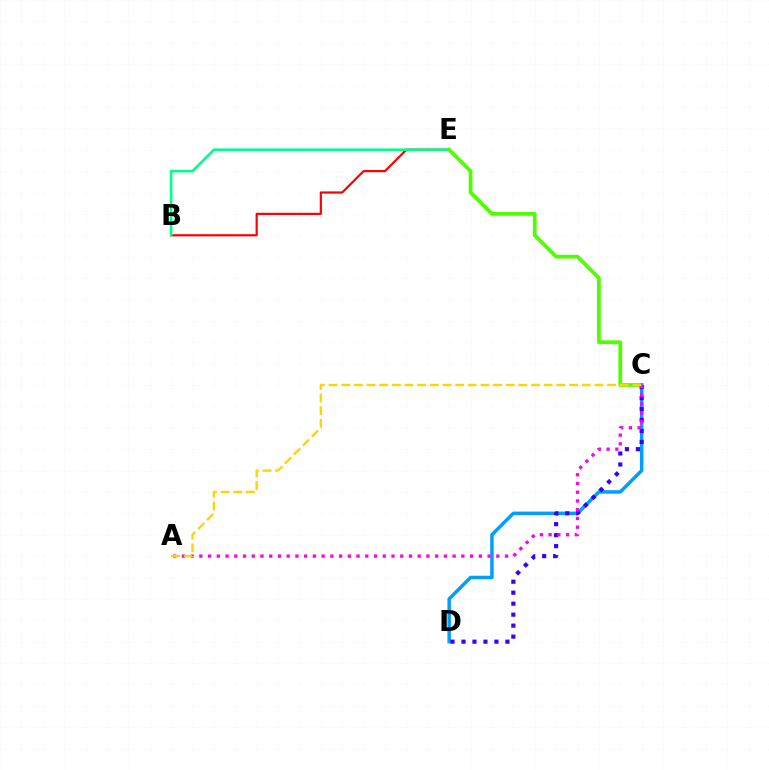{('B', 'E'): [{'color': '#ff0000', 'line_style': 'solid', 'thickness': 1.57}, {'color': '#00ff86', 'line_style': 'solid', 'thickness': 1.85}], ('C', 'E'): [{'color': '#4fff00', 'line_style': 'solid', 'thickness': 2.71}], ('C', 'D'): [{'color': '#009eff', 'line_style': 'solid', 'thickness': 2.51}, {'color': '#3700ff', 'line_style': 'dotted', 'thickness': 2.98}], ('A', 'C'): [{'color': '#ff00ed', 'line_style': 'dotted', 'thickness': 2.37}, {'color': '#ffd500', 'line_style': 'dashed', 'thickness': 1.72}]}